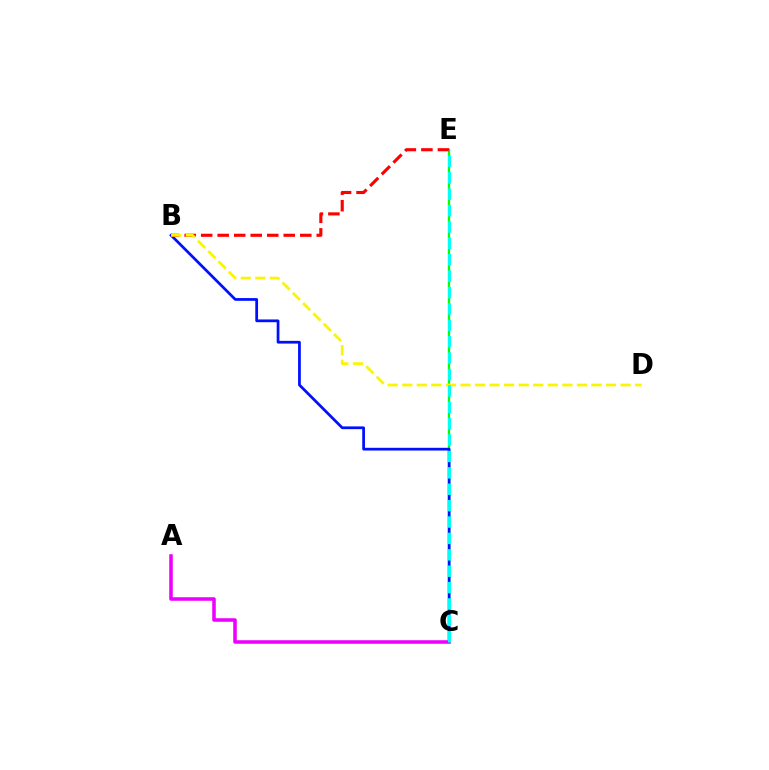{('C', 'E'): [{'color': '#08ff00', 'line_style': 'solid', 'thickness': 1.64}, {'color': '#00fff6', 'line_style': 'dashed', 'thickness': 2.23}], ('B', 'C'): [{'color': '#0010ff', 'line_style': 'solid', 'thickness': 1.97}], ('A', 'C'): [{'color': '#ee00ff', 'line_style': 'solid', 'thickness': 2.55}], ('B', 'E'): [{'color': '#ff0000', 'line_style': 'dashed', 'thickness': 2.24}], ('B', 'D'): [{'color': '#fcf500', 'line_style': 'dashed', 'thickness': 1.98}]}